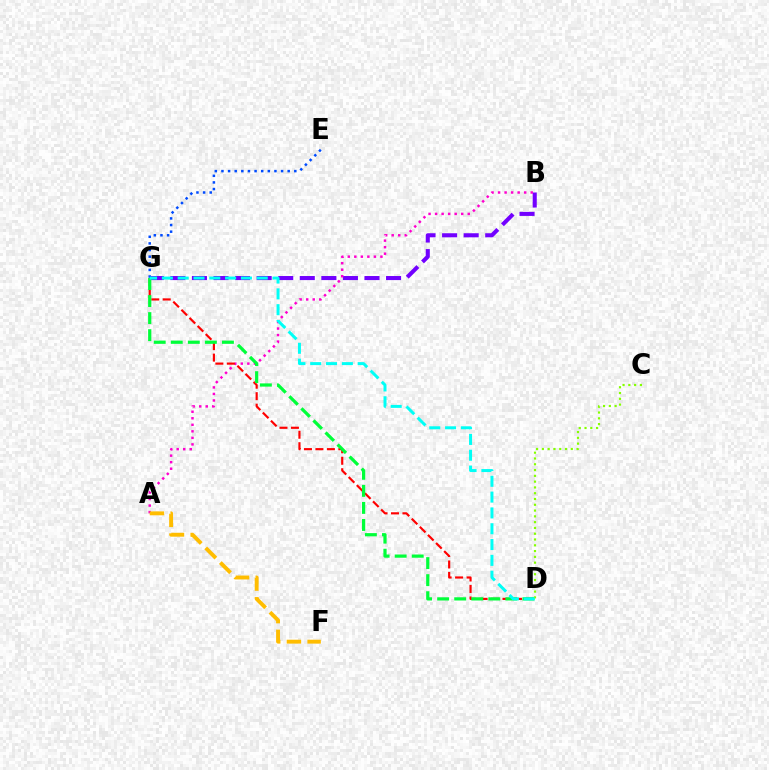{('B', 'G'): [{'color': '#7200ff', 'line_style': 'dashed', 'thickness': 2.93}], ('A', 'B'): [{'color': '#ff00cf', 'line_style': 'dotted', 'thickness': 1.77}], ('D', 'G'): [{'color': '#ff0000', 'line_style': 'dashed', 'thickness': 1.56}, {'color': '#00ff39', 'line_style': 'dashed', 'thickness': 2.32}, {'color': '#00fff6', 'line_style': 'dashed', 'thickness': 2.15}], ('E', 'G'): [{'color': '#004bff', 'line_style': 'dotted', 'thickness': 1.8}], ('C', 'D'): [{'color': '#84ff00', 'line_style': 'dotted', 'thickness': 1.57}], ('A', 'F'): [{'color': '#ffbd00', 'line_style': 'dashed', 'thickness': 2.81}]}